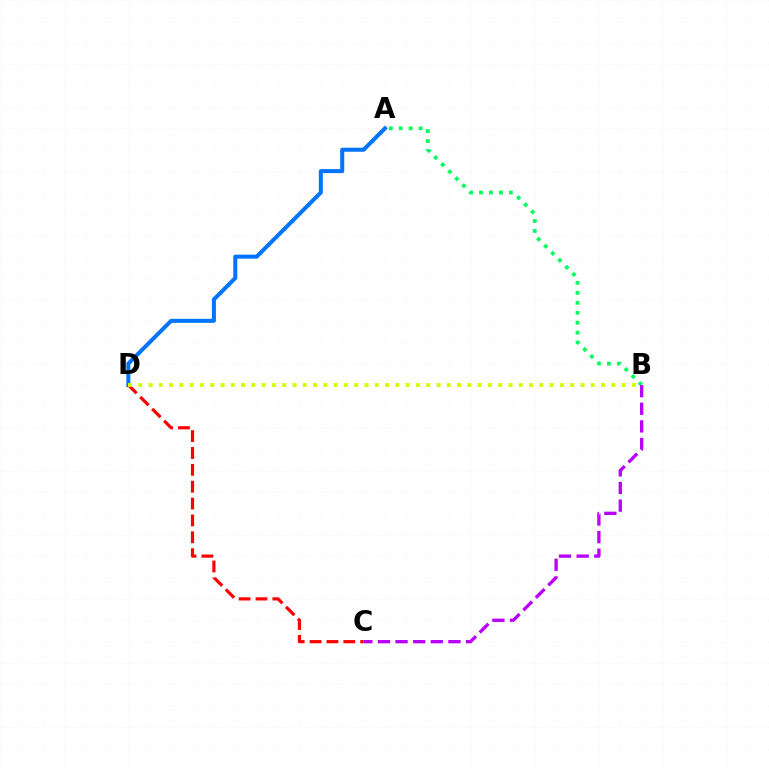{('A', 'B'): [{'color': '#00ff5c', 'line_style': 'dotted', 'thickness': 2.7}], ('A', 'D'): [{'color': '#0074ff', 'line_style': 'solid', 'thickness': 2.89}], ('C', 'D'): [{'color': '#ff0000', 'line_style': 'dashed', 'thickness': 2.29}], ('B', 'D'): [{'color': '#d1ff00', 'line_style': 'dotted', 'thickness': 2.79}], ('B', 'C'): [{'color': '#b900ff', 'line_style': 'dashed', 'thickness': 2.39}]}